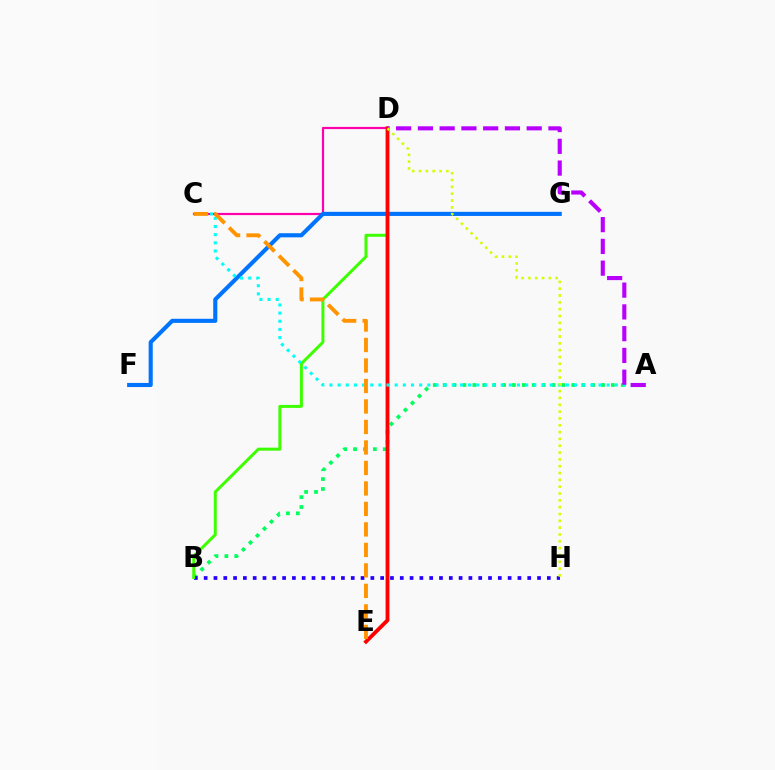{('A', 'B'): [{'color': '#00ff5c', 'line_style': 'dotted', 'thickness': 2.69}], ('B', 'H'): [{'color': '#2500ff', 'line_style': 'dotted', 'thickness': 2.66}], ('B', 'D'): [{'color': '#3dff00', 'line_style': 'solid', 'thickness': 2.16}], ('C', 'D'): [{'color': '#ff00ac', 'line_style': 'solid', 'thickness': 1.58}], ('F', 'G'): [{'color': '#0074ff', 'line_style': 'solid', 'thickness': 2.96}], ('D', 'E'): [{'color': '#ff0000', 'line_style': 'solid', 'thickness': 2.75}], ('A', 'C'): [{'color': '#00fff6', 'line_style': 'dotted', 'thickness': 2.22}], ('C', 'E'): [{'color': '#ff9400', 'line_style': 'dashed', 'thickness': 2.78}], ('A', 'D'): [{'color': '#b900ff', 'line_style': 'dashed', 'thickness': 2.96}], ('D', 'H'): [{'color': '#d1ff00', 'line_style': 'dotted', 'thickness': 1.86}]}